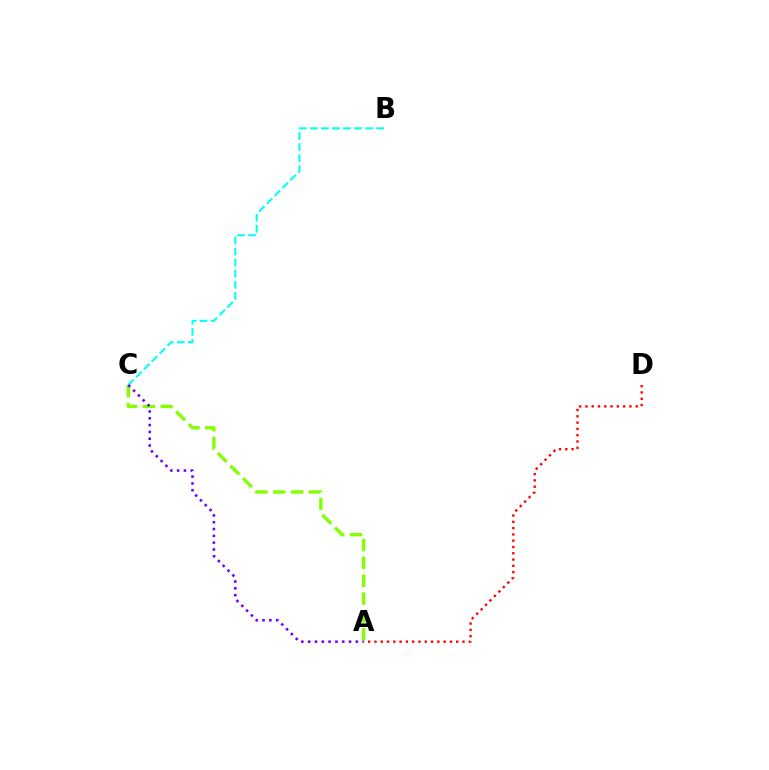{('B', 'C'): [{'color': '#00fff6', 'line_style': 'dashed', 'thickness': 1.5}], ('A', 'C'): [{'color': '#84ff00', 'line_style': 'dashed', 'thickness': 2.42}, {'color': '#7200ff', 'line_style': 'dotted', 'thickness': 1.85}], ('A', 'D'): [{'color': '#ff0000', 'line_style': 'dotted', 'thickness': 1.71}]}